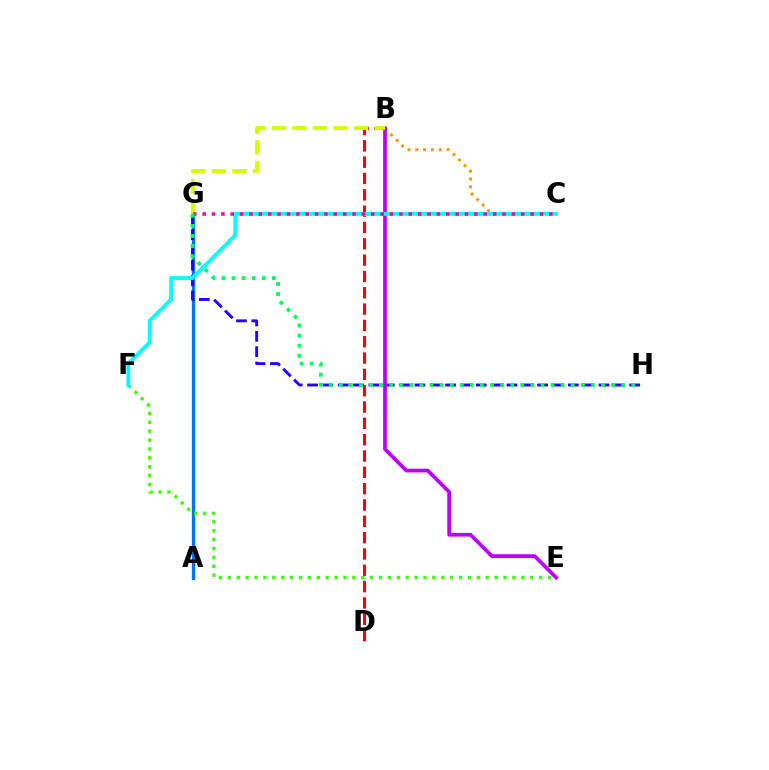{('B', 'C'): [{'color': '#ff9400', 'line_style': 'dotted', 'thickness': 2.13}], ('B', 'D'): [{'color': '#ff0000', 'line_style': 'dashed', 'thickness': 2.22}], ('A', 'G'): [{'color': '#0074ff', 'line_style': 'solid', 'thickness': 2.38}], ('G', 'H'): [{'color': '#2500ff', 'line_style': 'dashed', 'thickness': 2.08}, {'color': '#00ff5c', 'line_style': 'dotted', 'thickness': 2.74}], ('B', 'E'): [{'color': '#b900ff', 'line_style': 'solid', 'thickness': 2.69}], ('B', 'G'): [{'color': '#d1ff00', 'line_style': 'dashed', 'thickness': 2.8}], ('E', 'F'): [{'color': '#3dff00', 'line_style': 'dotted', 'thickness': 2.42}], ('C', 'F'): [{'color': '#00fff6', 'line_style': 'solid', 'thickness': 2.76}], ('C', 'G'): [{'color': '#ff00ac', 'line_style': 'dotted', 'thickness': 2.55}]}